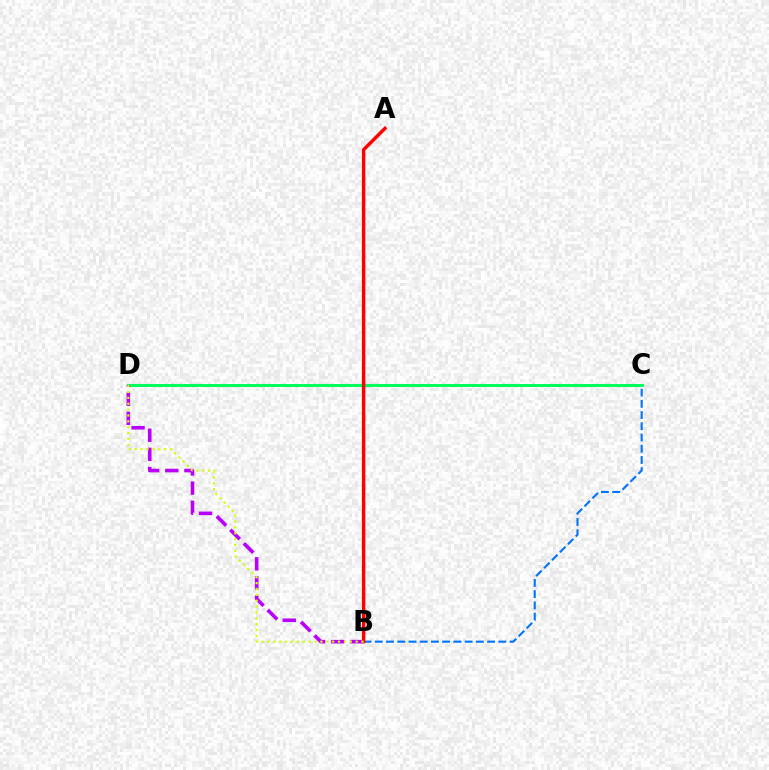{('C', 'D'): [{'color': '#00ff5c', 'line_style': 'solid', 'thickness': 2.16}], ('B', 'C'): [{'color': '#0074ff', 'line_style': 'dashed', 'thickness': 1.53}], ('B', 'D'): [{'color': '#b900ff', 'line_style': 'dashed', 'thickness': 2.6}, {'color': '#d1ff00', 'line_style': 'dotted', 'thickness': 1.6}], ('A', 'B'): [{'color': '#ff0000', 'line_style': 'solid', 'thickness': 2.46}]}